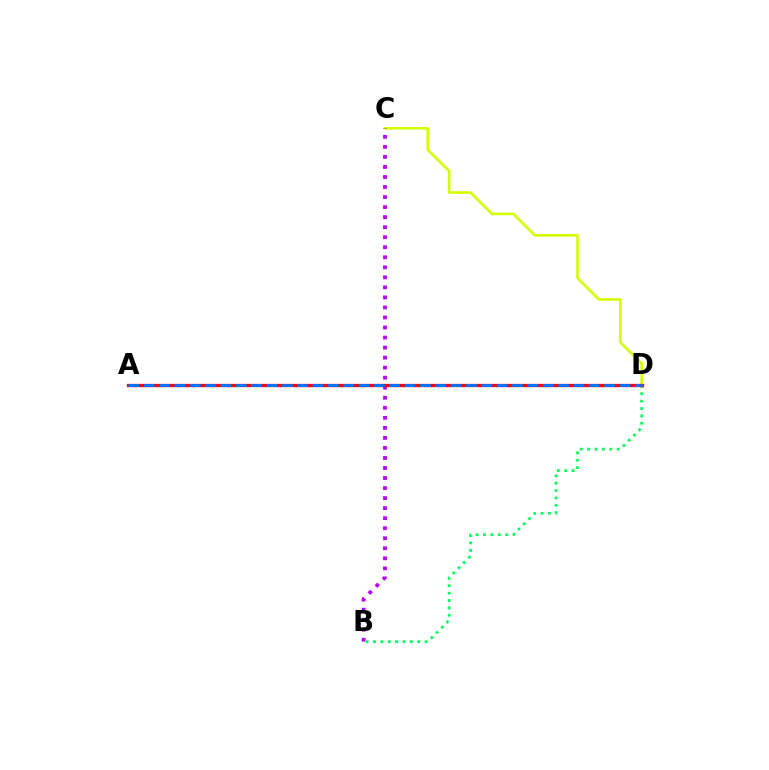{('C', 'D'): [{'color': '#d1ff00', 'line_style': 'solid', 'thickness': 1.88}], ('B', 'C'): [{'color': '#b900ff', 'line_style': 'dotted', 'thickness': 2.73}], ('B', 'D'): [{'color': '#00ff5c', 'line_style': 'dotted', 'thickness': 2.01}], ('A', 'D'): [{'color': '#ff0000', 'line_style': 'solid', 'thickness': 2.37}, {'color': '#0074ff', 'line_style': 'dashed', 'thickness': 2.08}]}